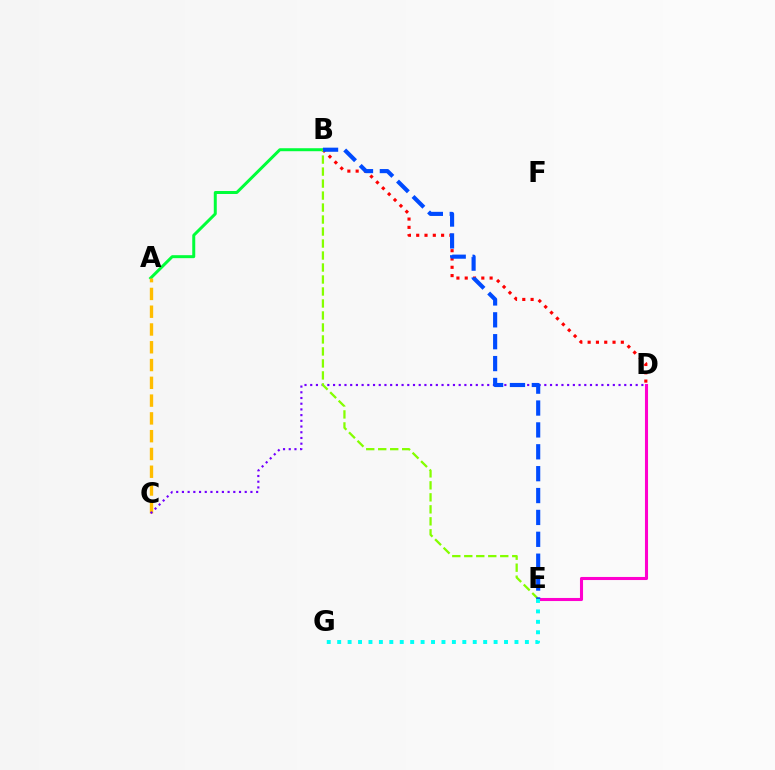{('A', 'B'): [{'color': '#00ff39', 'line_style': 'solid', 'thickness': 2.15}], ('D', 'E'): [{'color': '#ff00cf', 'line_style': 'solid', 'thickness': 2.22}], ('A', 'C'): [{'color': '#ffbd00', 'line_style': 'dashed', 'thickness': 2.42}], ('B', 'D'): [{'color': '#ff0000', 'line_style': 'dotted', 'thickness': 2.25}], ('C', 'D'): [{'color': '#7200ff', 'line_style': 'dotted', 'thickness': 1.55}], ('B', 'E'): [{'color': '#84ff00', 'line_style': 'dashed', 'thickness': 1.63}, {'color': '#004bff', 'line_style': 'dashed', 'thickness': 2.97}], ('E', 'G'): [{'color': '#00fff6', 'line_style': 'dotted', 'thickness': 2.83}]}